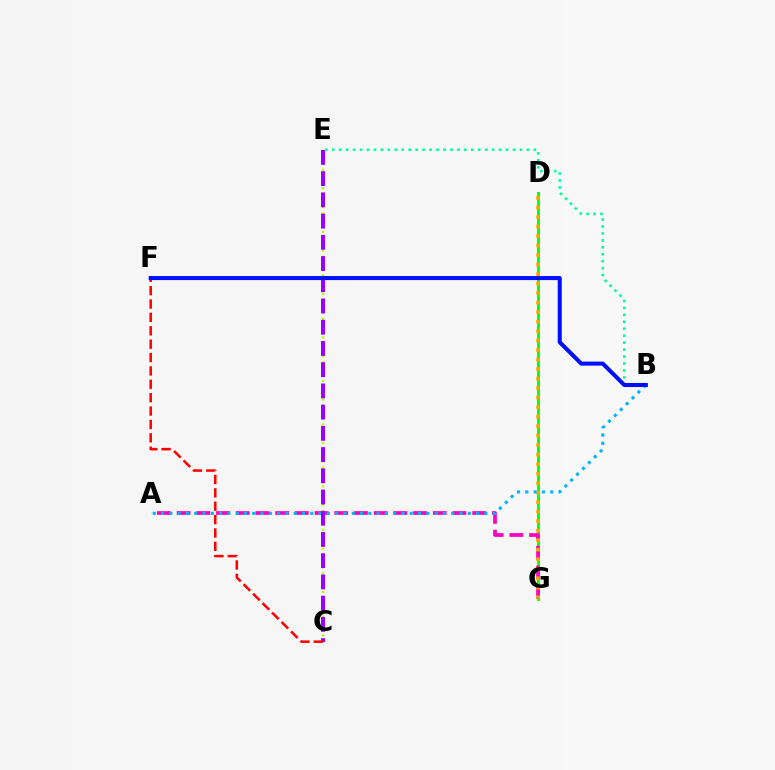{('D', 'G'): [{'color': '#08ff00', 'line_style': 'solid', 'thickness': 2.08}, {'color': '#ffa500', 'line_style': 'dotted', 'thickness': 2.58}], ('C', 'E'): [{'color': '#b3ff00', 'line_style': 'dotted', 'thickness': 1.69}, {'color': '#9b00ff', 'line_style': 'dashed', 'thickness': 2.88}], ('A', 'G'): [{'color': '#ff00bd', 'line_style': 'dashed', 'thickness': 2.68}], ('A', 'B'): [{'color': '#00b5ff', 'line_style': 'dotted', 'thickness': 2.25}], ('B', 'E'): [{'color': '#00ff9d', 'line_style': 'dotted', 'thickness': 1.89}], ('C', 'F'): [{'color': '#ff0000', 'line_style': 'dashed', 'thickness': 1.82}], ('B', 'F'): [{'color': '#0010ff', 'line_style': 'solid', 'thickness': 2.92}]}